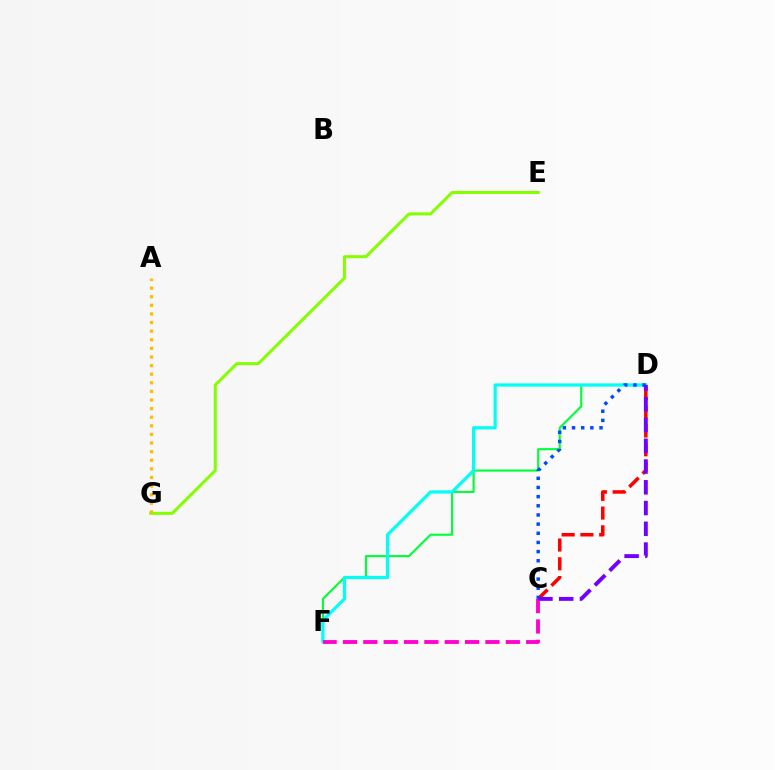{('E', 'G'): [{'color': '#84ff00', 'line_style': 'solid', 'thickness': 2.18}], ('D', 'F'): [{'color': '#00ff39', 'line_style': 'solid', 'thickness': 1.53}, {'color': '#00fff6', 'line_style': 'solid', 'thickness': 2.3}], ('C', 'F'): [{'color': '#ff00cf', 'line_style': 'dashed', 'thickness': 2.77}], ('C', 'D'): [{'color': '#ff0000', 'line_style': 'dashed', 'thickness': 2.55}, {'color': '#004bff', 'line_style': 'dotted', 'thickness': 2.49}, {'color': '#7200ff', 'line_style': 'dashed', 'thickness': 2.82}], ('A', 'G'): [{'color': '#ffbd00', 'line_style': 'dotted', 'thickness': 2.34}]}